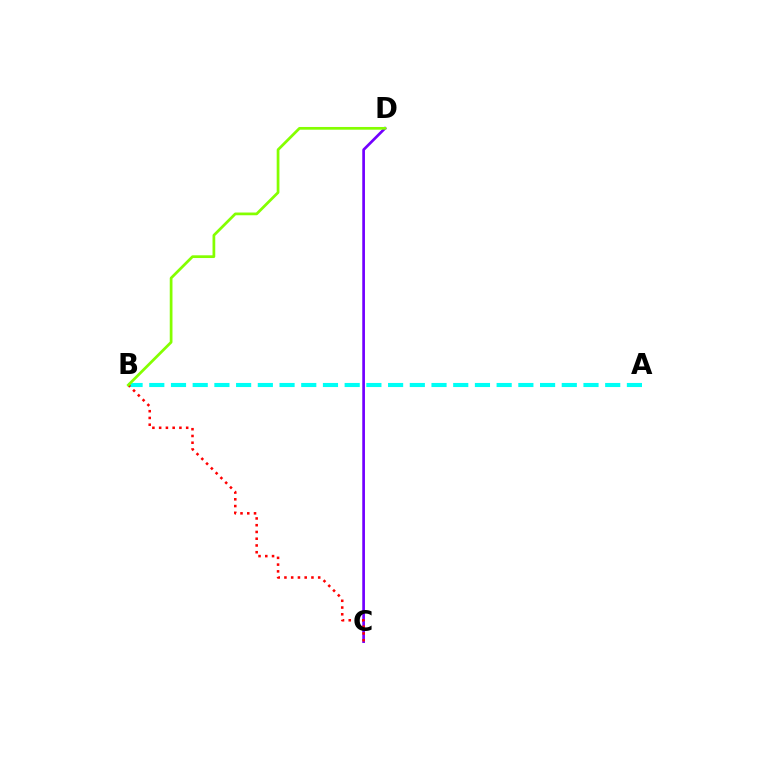{('C', 'D'): [{'color': '#7200ff', 'line_style': 'solid', 'thickness': 1.94}], ('A', 'B'): [{'color': '#00fff6', 'line_style': 'dashed', 'thickness': 2.95}], ('B', 'C'): [{'color': '#ff0000', 'line_style': 'dotted', 'thickness': 1.84}], ('B', 'D'): [{'color': '#84ff00', 'line_style': 'solid', 'thickness': 1.97}]}